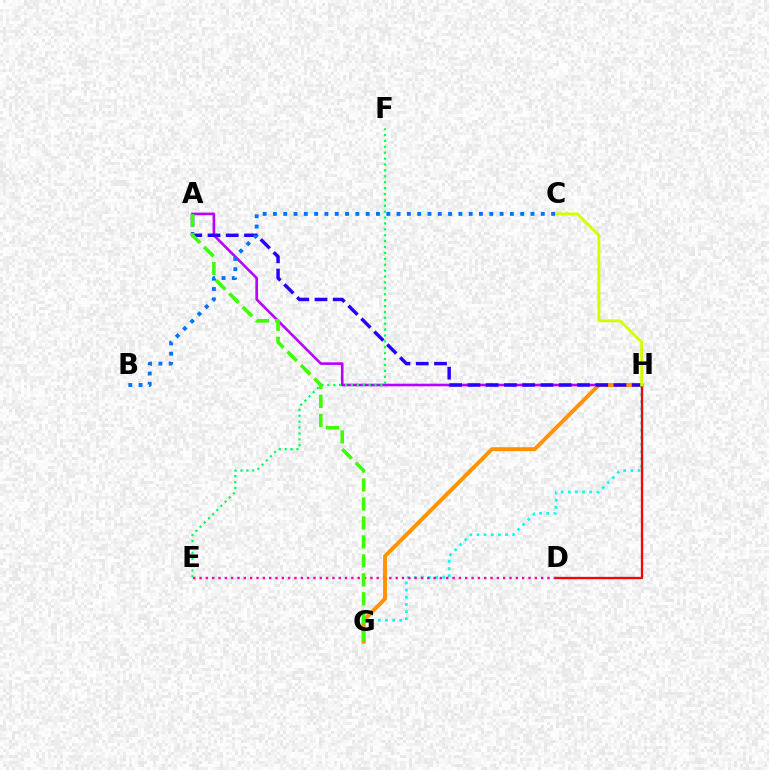{('G', 'H'): [{'color': '#00fff6', 'line_style': 'dotted', 'thickness': 1.94}, {'color': '#ff9400', 'line_style': 'solid', 'thickness': 2.83}], ('D', 'E'): [{'color': '#ff00ac', 'line_style': 'dotted', 'thickness': 1.72}], ('A', 'H'): [{'color': '#b900ff', 'line_style': 'solid', 'thickness': 1.88}, {'color': '#2500ff', 'line_style': 'dashed', 'thickness': 2.48}], ('A', 'G'): [{'color': '#3dff00', 'line_style': 'dashed', 'thickness': 2.58}], ('D', 'H'): [{'color': '#ff0000', 'line_style': 'solid', 'thickness': 1.66}], ('C', 'H'): [{'color': '#d1ff00', 'line_style': 'solid', 'thickness': 2.07}], ('E', 'F'): [{'color': '#00ff5c', 'line_style': 'dotted', 'thickness': 1.6}], ('B', 'C'): [{'color': '#0074ff', 'line_style': 'dotted', 'thickness': 2.8}]}